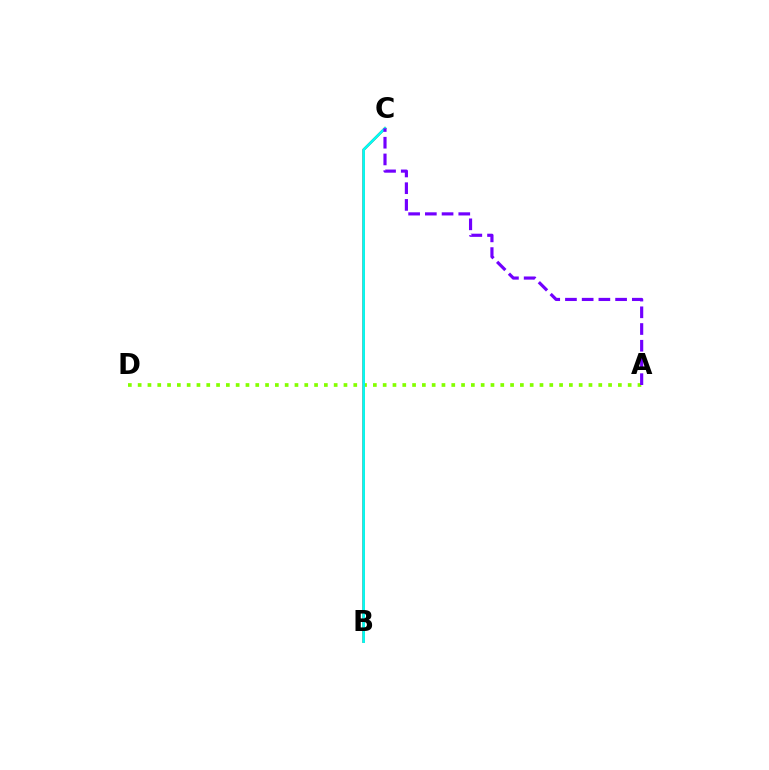{('A', 'D'): [{'color': '#84ff00', 'line_style': 'dotted', 'thickness': 2.66}], ('B', 'C'): [{'color': '#ff0000', 'line_style': 'solid', 'thickness': 1.75}, {'color': '#00fff6', 'line_style': 'solid', 'thickness': 1.89}], ('A', 'C'): [{'color': '#7200ff', 'line_style': 'dashed', 'thickness': 2.27}]}